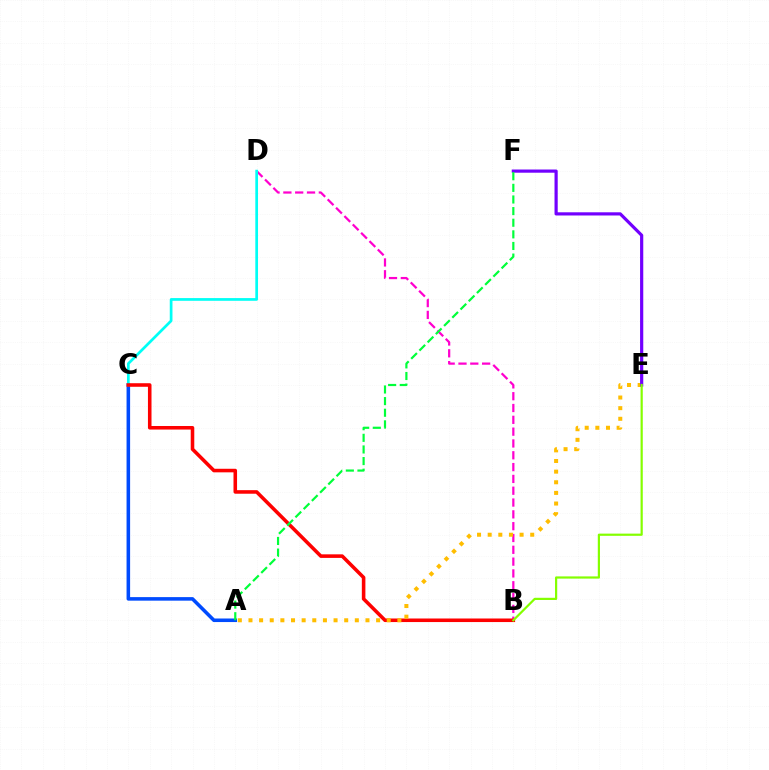{('A', 'C'): [{'color': '#004bff', 'line_style': 'solid', 'thickness': 2.56}], ('B', 'D'): [{'color': '#ff00cf', 'line_style': 'dashed', 'thickness': 1.61}], ('C', 'D'): [{'color': '#00fff6', 'line_style': 'solid', 'thickness': 1.95}], ('B', 'C'): [{'color': '#ff0000', 'line_style': 'solid', 'thickness': 2.57}], ('A', 'E'): [{'color': '#ffbd00', 'line_style': 'dotted', 'thickness': 2.89}], ('E', 'F'): [{'color': '#7200ff', 'line_style': 'solid', 'thickness': 2.3}], ('A', 'F'): [{'color': '#00ff39', 'line_style': 'dashed', 'thickness': 1.58}], ('B', 'E'): [{'color': '#84ff00', 'line_style': 'solid', 'thickness': 1.59}]}